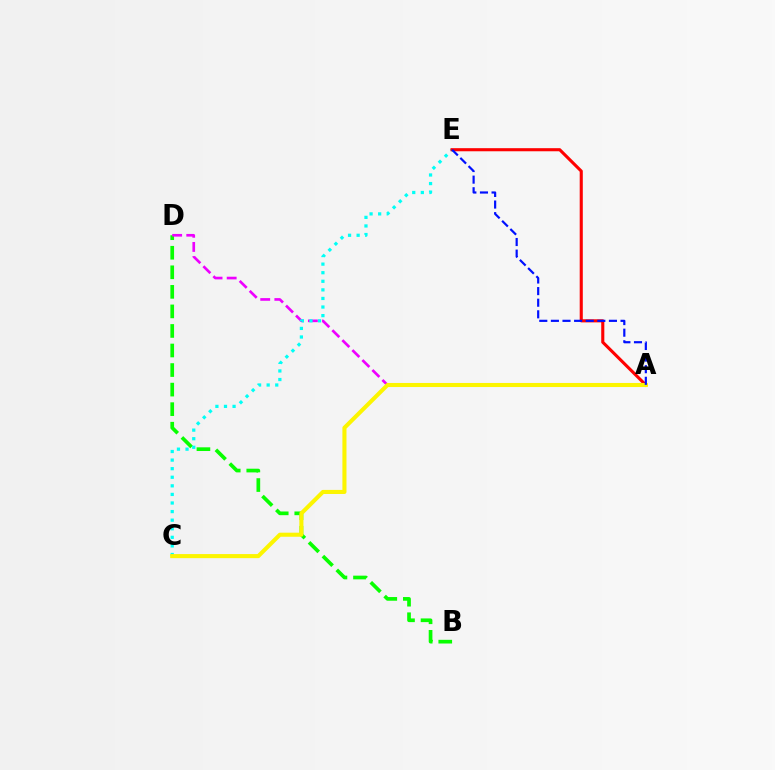{('B', 'D'): [{'color': '#08ff00', 'line_style': 'dashed', 'thickness': 2.66}], ('A', 'D'): [{'color': '#ee00ff', 'line_style': 'dashed', 'thickness': 1.92}], ('C', 'E'): [{'color': '#00fff6', 'line_style': 'dotted', 'thickness': 2.33}], ('A', 'E'): [{'color': '#ff0000', 'line_style': 'solid', 'thickness': 2.23}, {'color': '#0010ff', 'line_style': 'dashed', 'thickness': 1.58}], ('A', 'C'): [{'color': '#fcf500', 'line_style': 'solid', 'thickness': 2.93}]}